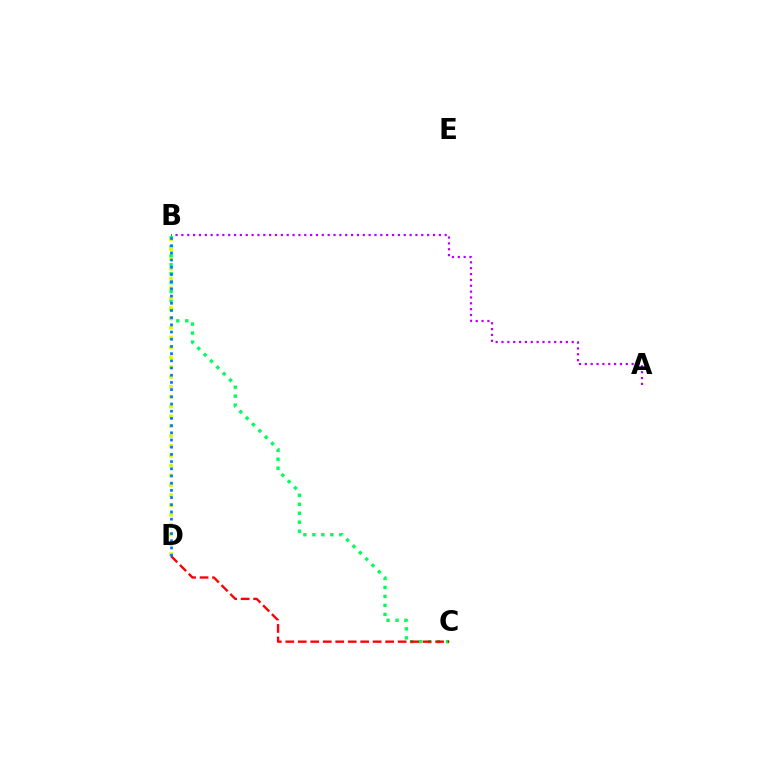{('B', 'C'): [{'color': '#00ff5c', 'line_style': 'dotted', 'thickness': 2.44}], ('B', 'D'): [{'color': '#d1ff00', 'line_style': 'dotted', 'thickness': 2.67}, {'color': '#0074ff', 'line_style': 'dotted', 'thickness': 1.96}], ('C', 'D'): [{'color': '#ff0000', 'line_style': 'dashed', 'thickness': 1.7}], ('A', 'B'): [{'color': '#b900ff', 'line_style': 'dotted', 'thickness': 1.59}]}